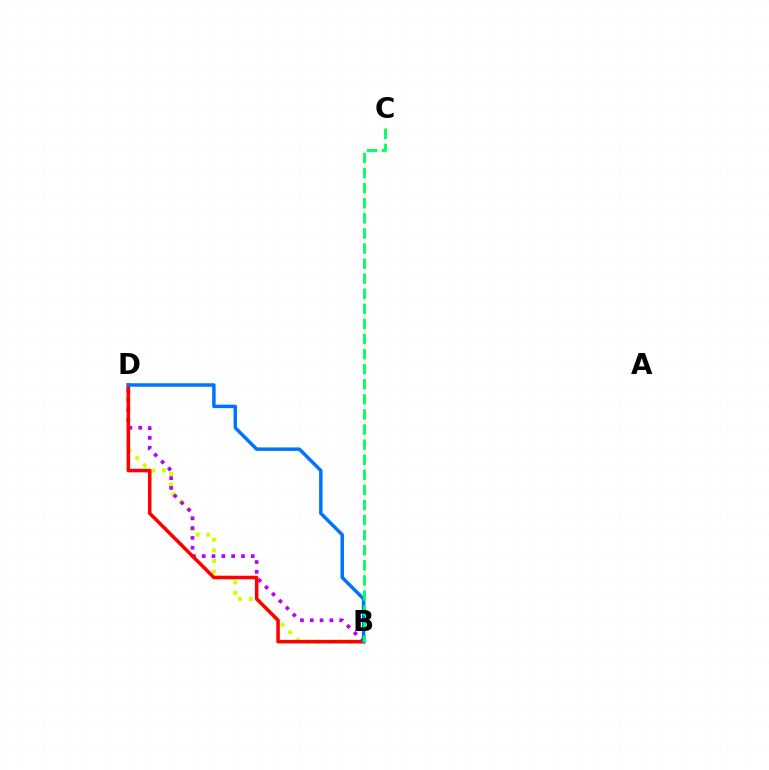{('B', 'D'): [{'color': '#d1ff00', 'line_style': 'dotted', 'thickness': 2.9}, {'color': '#b900ff', 'line_style': 'dotted', 'thickness': 2.67}, {'color': '#ff0000', 'line_style': 'solid', 'thickness': 2.54}, {'color': '#0074ff', 'line_style': 'solid', 'thickness': 2.51}], ('B', 'C'): [{'color': '#00ff5c', 'line_style': 'dashed', 'thickness': 2.05}]}